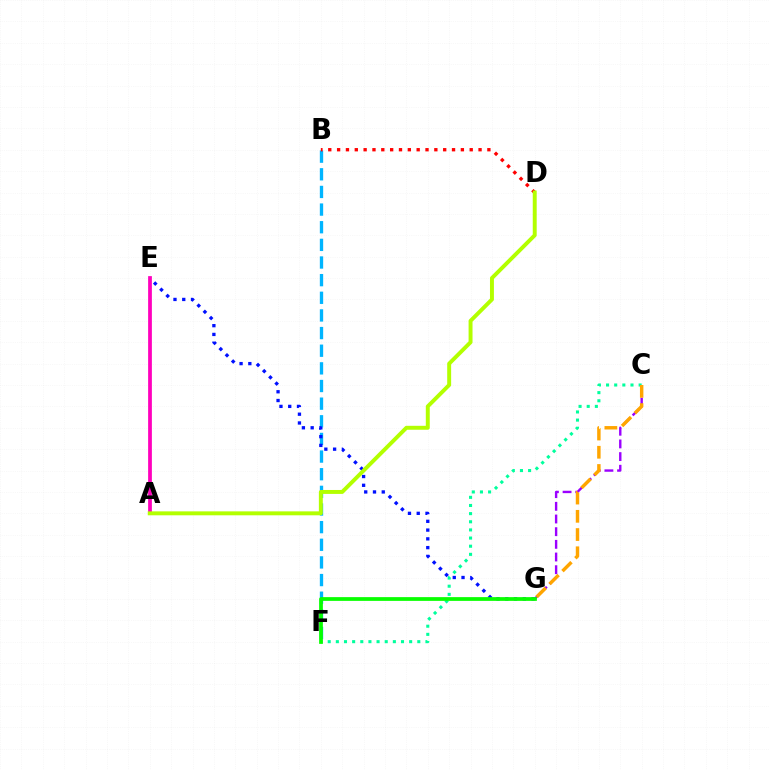{('B', 'F'): [{'color': '#00b5ff', 'line_style': 'dashed', 'thickness': 2.4}], ('C', 'F'): [{'color': '#00ff9d', 'line_style': 'dotted', 'thickness': 2.21}], ('C', 'G'): [{'color': '#9b00ff', 'line_style': 'dashed', 'thickness': 1.72}, {'color': '#ffa500', 'line_style': 'dashed', 'thickness': 2.48}], ('B', 'D'): [{'color': '#ff0000', 'line_style': 'dotted', 'thickness': 2.4}], ('E', 'G'): [{'color': '#0010ff', 'line_style': 'dotted', 'thickness': 2.38}], ('A', 'E'): [{'color': '#ff00bd', 'line_style': 'solid', 'thickness': 2.7}], ('F', 'G'): [{'color': '#08ff00', 'line_style': 'solid', 'thickness': 2.7}], ('A', 'D'): [{'color': '#b3ff00', 'line_style': 'solid', 'thickness': 2.84}]}